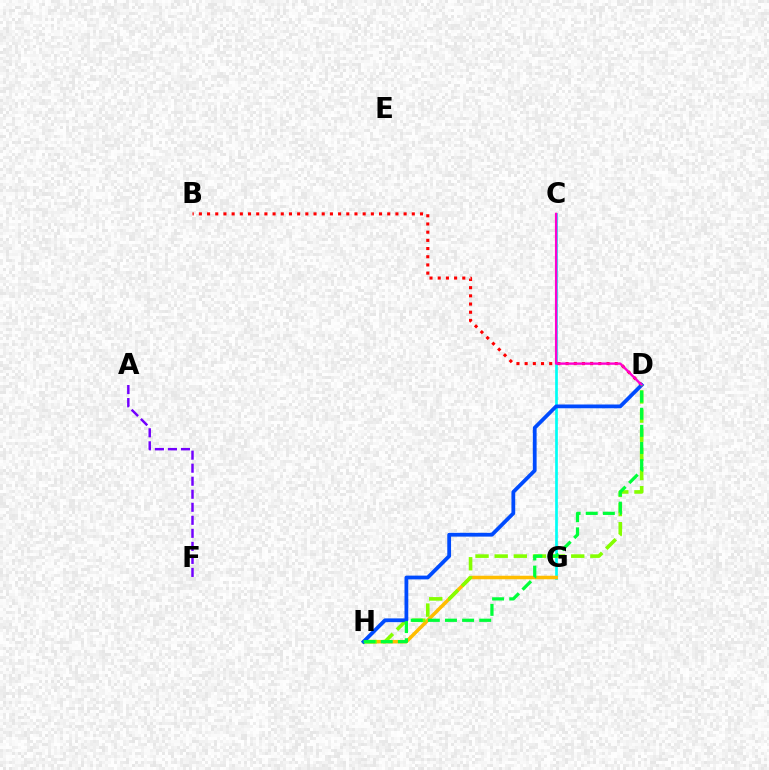{('C', 'G'): [{'color': '#00fff6', 'line_style': 'solid', 'thickness': 1.94}], ('G', 'H'): [{'color': '#ffbd00', 'line_style': 'solid', 'thickness': 2.53}], ('B', 'D'): [{'color': '#ff0000', 'line_style': 'dotted', 'thickness': 2.23}], ('D', 'H'): [{'color': '#84ff00', 'line_style': 'dashed', 'thickness': 2.6}, {'color': '#004bff', 'line_style': 'solid', 'thickness': 2.72}, {'color': '#00ff39', 'line_style': 'dashed', 'thickness': 2.33}], ('C', 'D'): [{'color': '#ff00cf', 'line_style': 'solid', 'thickness': 1.7}], ('A', 'F'): [{'color': '#7200ff', 'line_style': 'dashed', 'thickness': 1.77}]}